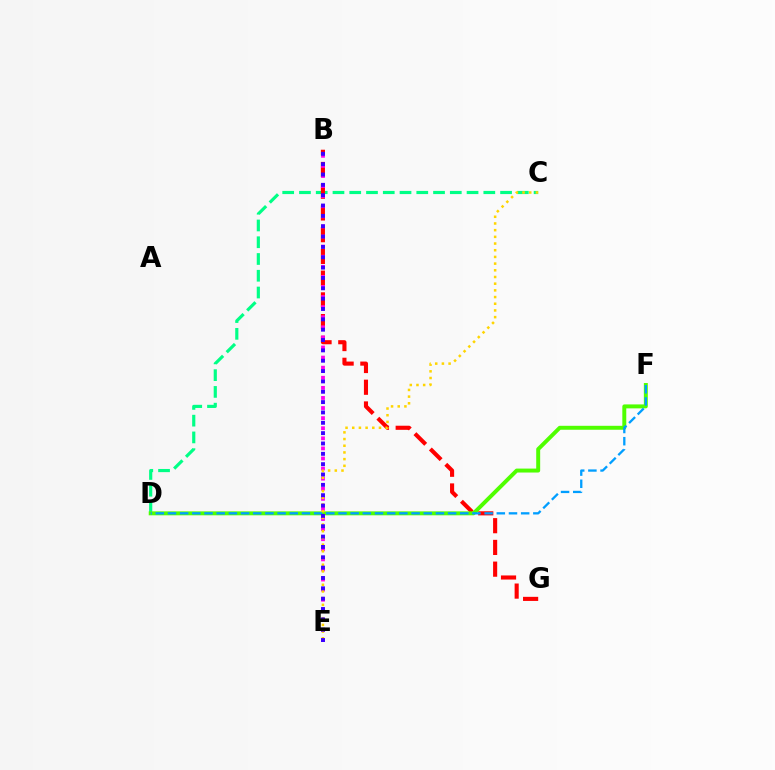{('C', 'D'): [{'color': '#00ff86', 'line_style': 'dashed', 'thickness': 2.28}], ('B', 'G'): [{'color': '#ff0000', 'line_style': 'dashed', 'thickness': 2.95}], ('B', 'E'): [{'color': '#ff00ed', 'line_style': 'dotted', 'thickness': 2.74}, {'color': '#3700ff', 'line_style': 'dotted', 'thickness': 2.81}], ('D', 'F'): [{'color': '#4fff00', 'line_style': 'solid', 'thickness': 2.84}, {'color': '#009eff', 'line_style': 'dashed', 'thickness': 1.65}], ('C', 'E'): [{'color': '#ffd500', 'line_style': 'dotted', 'thickness': 1.82}]}